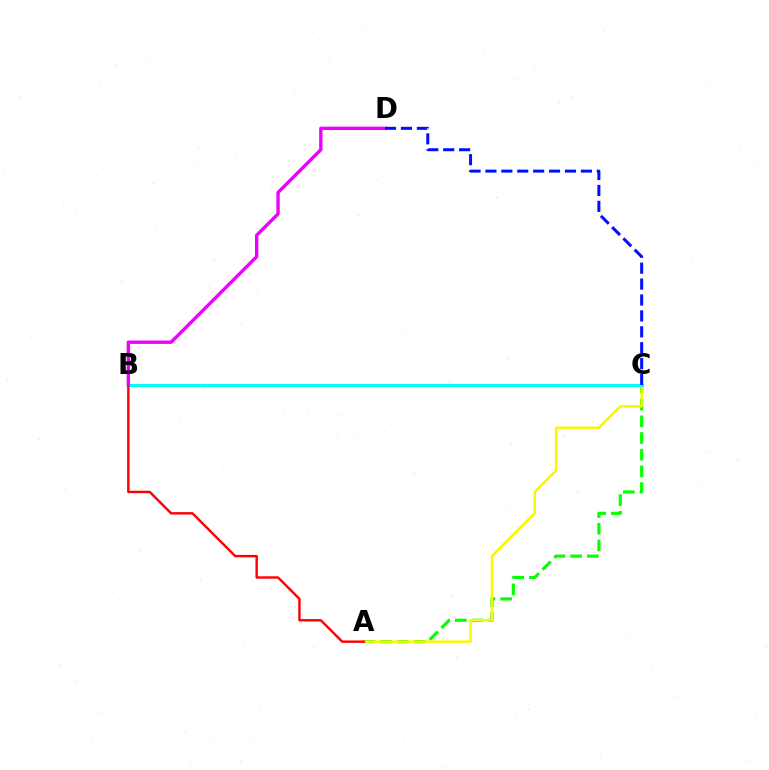{('A', 'C'): [{'color': '#08ff00', 'line_style': 'dashed', 'thickness': 2.27}, {'color': '#fcf500', 'line_style': 'solid', 'thickness': 1.76}], ('B', 'C'): [{'color': '#00fff6', 'line_style': 'solid', 'thickness': 2.2}], ('A', 'B'): [{'color': '#ff0000', 'line_style': 'solid', 'thickness': 1.73}], ('B', 'D'): [{'color': '#ee00ff', 'line_style': 'solid', 'thickness': 2.42}], ('C', 'D'): [{'color': '#0010ff', 'line_style': 'dashed', 'thickness': 2.16}]}